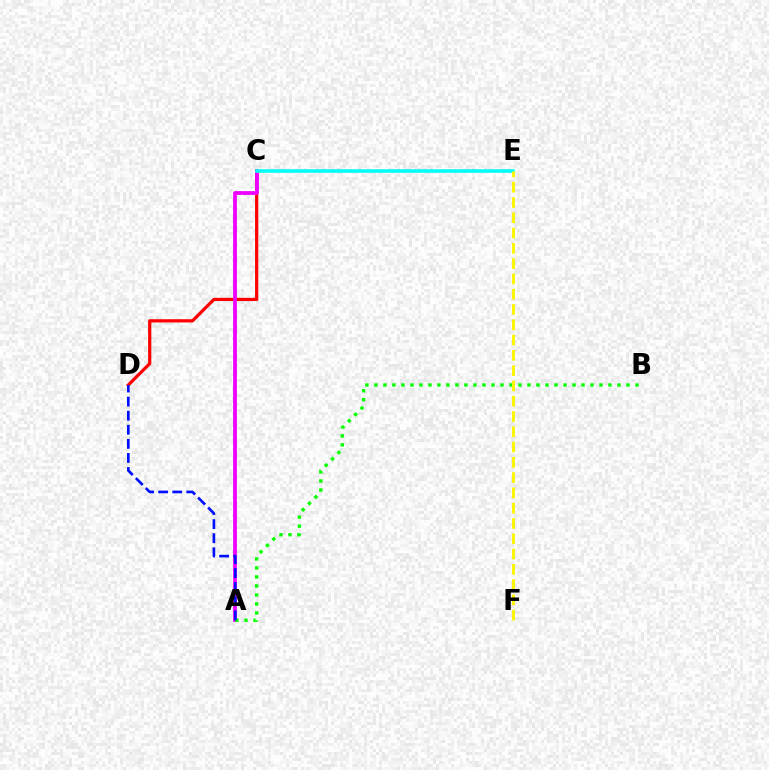{('C', 'D'): [{'color': '#ff0000', 'line_style': 'solid', 'thickness': 2.32}], ('A', 'C'): [{'color': '#ee00ff', 'line_style': 'solid', 'thickness': 2.72}], ('C', 'E'): [{'color': '#00fff6', 'line_style': 'solid', 'thickness': 2.58}], ('A', 'B'): [{'color': '#08ff00', 'line_style': 'dotted', 'thickness': 2.45}], ('A', 'D'): [{'color': '#0010ff', 'line_style': 'dashed', 'thickness': 1.91}], ('E', 'F'): [{'color': '#fcf500', 'line_style': 'dashed', 'thickness': 2.08}]}